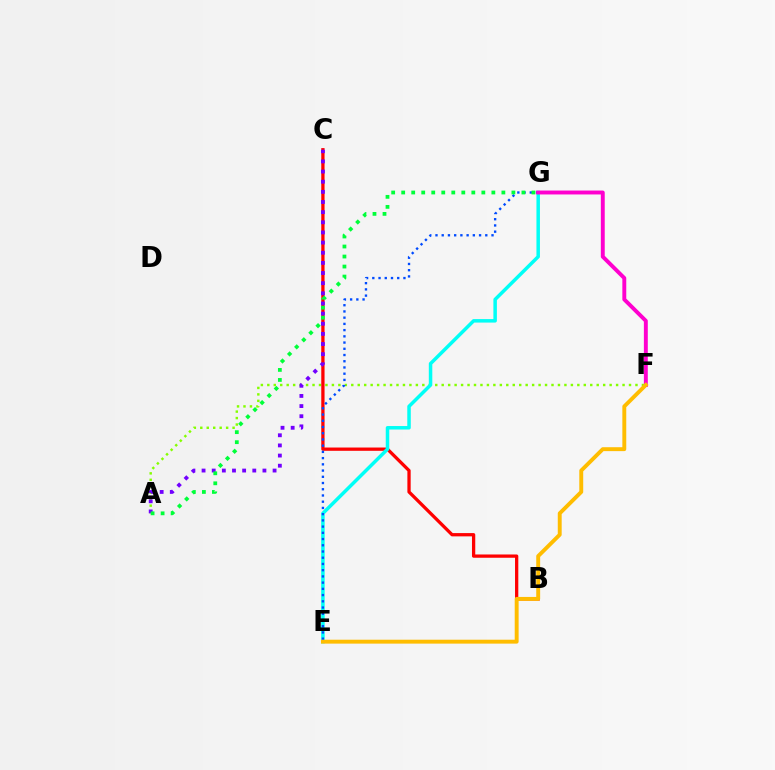{('A', 'F'): [{'color': '#84ff00', 'line_style': 'dotted', 'thickness': 1.75}], ('B', 'C'): [{'color': '#ff0000', 'line_style': 'solid', 'thickness': 2.36}], ('A', 'C'): [{'color': '#7200ff', 'line_style': 'dotted', 'thickness': 2.76}], ('E', 'G'): [{'color': '#00fff6', 'line_style': 'solid', 'thickness': 2.52}, {'color': '#004bff', 'line_style': 'dotted', 'thickness': 1.69}], ('A', 'G'): [{'color': '#00ff39', 'line_style': 'dotted', 'thickness': 2.72}], ('F', 'G'): [{'color': '#ff00cf', 'line_style': 'solid', 'thickness': 2.82}], ('E', 'F'): [{'color': '#ffbd00', 'line_style': 'solid', 'thickness': 2.81}]}